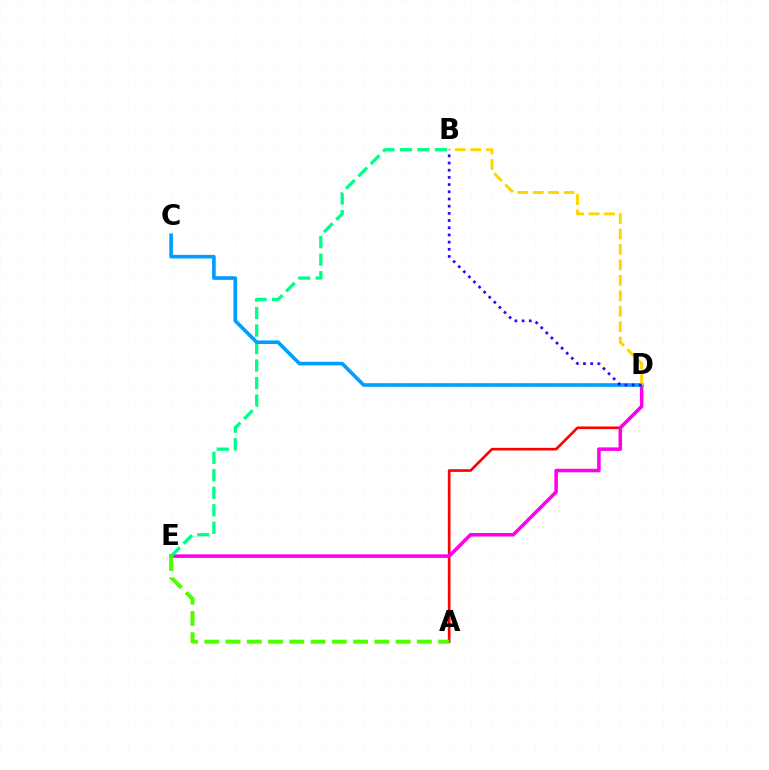{('A', 'D'): [{'color': '#ff0000', 'line_style': 'solid', 'thickness': 1.91}], ('D', 'E'): [{'color': '#ff00ed', 'line_style': 'solid', 'thickness': 2.54}], ('B', 'E'): [{'color': '#00ff86', 'line_style': 'dashed', 'thickness': 2.38}], ('A', 'E'): [{'color': '#4fff00', 'line_style': 'dashed', 'thickness': 2.89}], ('C', 'D'): [{'color': '#009eff', 'line_style': 'solid', 'thickness': 2.61}], ('B', 'D'): [{'color': '#ffd500', 'line_style': 'dashed', 'thickness': 2.1}, {'color': '#3700ff', 'line_style': 'dotted', 'thickness': 1.95}]}